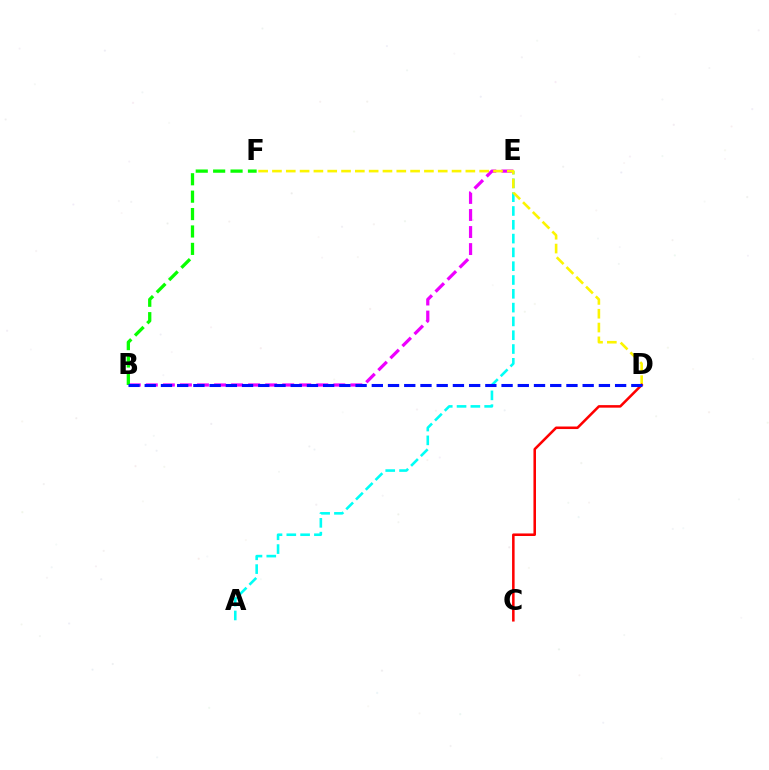{('B', 'E'): [{'color': '#ee00ff', 'line_style': 'dashed', 'thickness': 2.32}], ('A', 'E'): [{'color': '#00fff6', 'line_style': 'dashed', 'thickness': 1.88}], ('B', 'F'): [{'color': '#08ff00', 'line_style': 'dashed', 'thickness': 2.36}], ('D', 'F'): [{'color': '#fcf500', 'line_style': 'dashed', 'thickness': 1.88}], ('C', 'D'): [{'color': '#ff0000', 'line_style': 'solid', 'thickness': 1.83}], ('B', 'D'): [{'color': '#0010ff', 'line_style': 'dashed', 'thickness': 2.2}]}